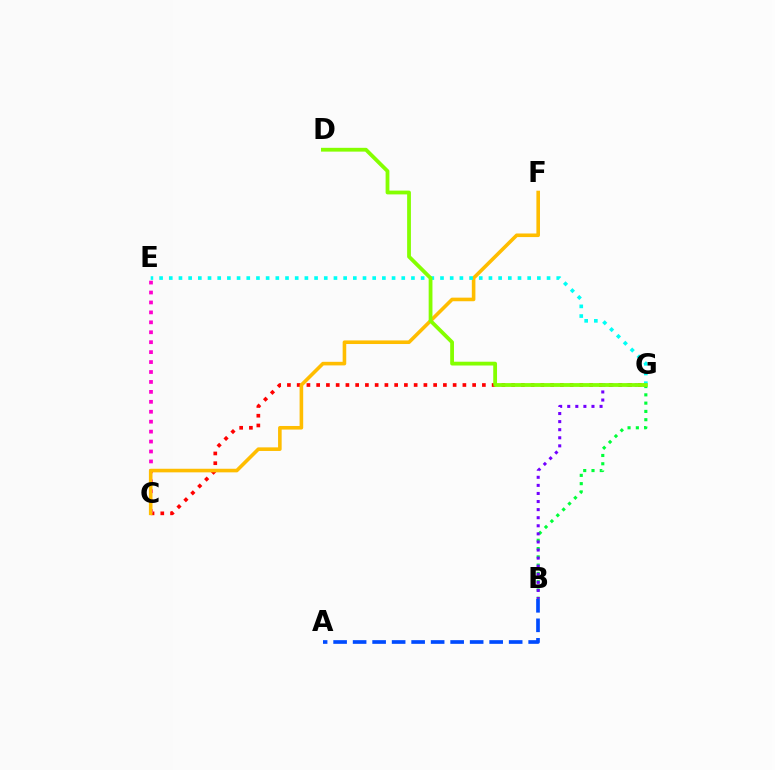{('C', 'G'): [{'color': '#ff0000', 'line_style': 'dotted', 'thickness': 2.65}], ('B', 'G'): [{'color': '#00ff39', 'line_style': 'dotted', 'thickness': 2.25}, {'color': '#7200ff', 'line_style': 'dotted', 'thickness': 2.2}], ('A', 'B'): [{'color': '#004bff', 'line_style': 'dashed', 'thickness': 2.65}], ('C', 'E'): [{'color': '#ff00cf', 'line_style': 'dotted', 'thickness': 2.7}], ('C', 'F'): [{'color': '#ffbd00', 'line_style': 'solid', 'thickness': 2.59}], ('E', 'G'): [{'color': '#00fff6', 'line_style': 'dotted', 'thickness': 2.63}], ('D', 'G'): [{'color': '#84ff00', 'line_style': 'solid', 'thickness': 2.73}]}